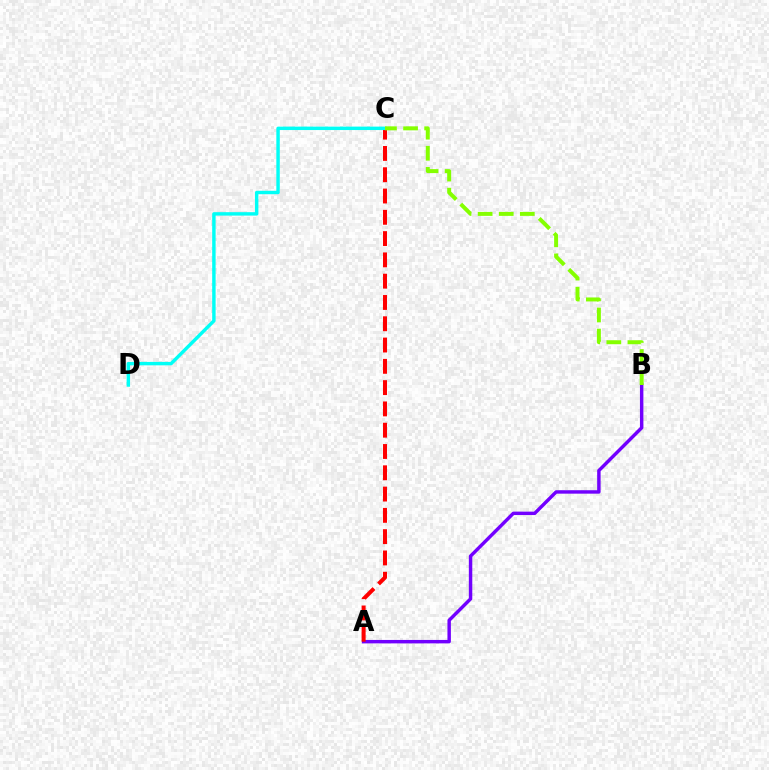{('A', 'B'): [{'color': '#7200ff', 'line_style': 'solid', 'thickness': 2.48}], ('A', 'C'): [{'color': '#ff0000', 'line_style': 'dashed', 'thickness': 2.89}], ('C', 'D'): [{'color': '#00fff6', 'line_style': 'solid', 'thickness': 2.47}], ('B', 'C'): [{'color': '#84ff00', 'line_style': 'dashed', 'thickness': 2.86}]}